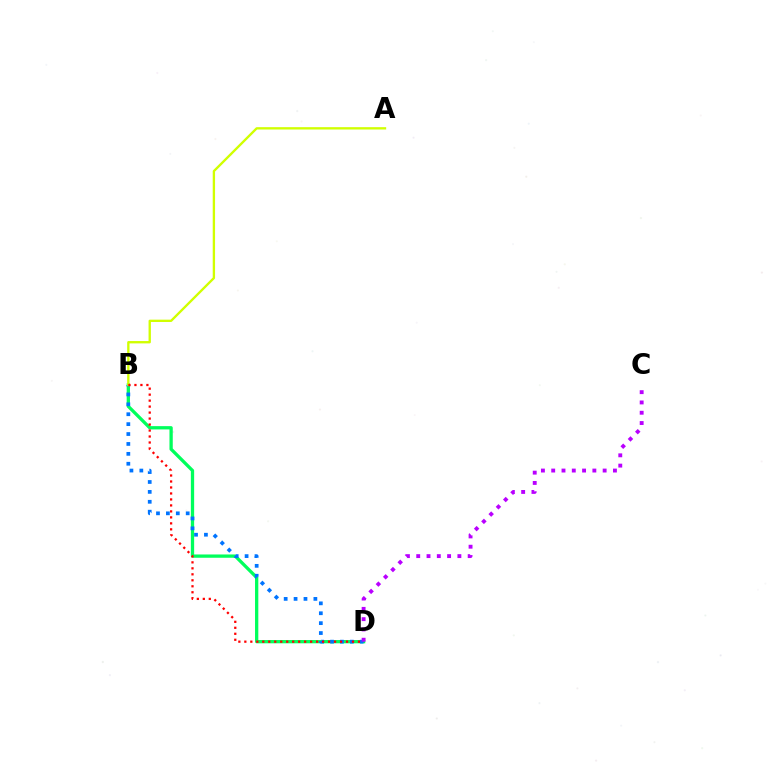{('B', 'D'): [{'color': '#00ff5c', 'line_style': 'solid', 'thickness': 2.37}, {'color': '#0074ff', 'line_style': 'dotted', 'thickness': 2.69}, {'color': '#ff0000', 'line_style': 'dotted', 'thickness': 1.63}], ('A', 'B'): [{'color': '#d1ff00', 'line_style': 'solid', 'thickness': 1.69}], ('C', 'D'): [{'color': '#b900ff', 'line_style': 'dotted', 'thickness': 2.8}]}